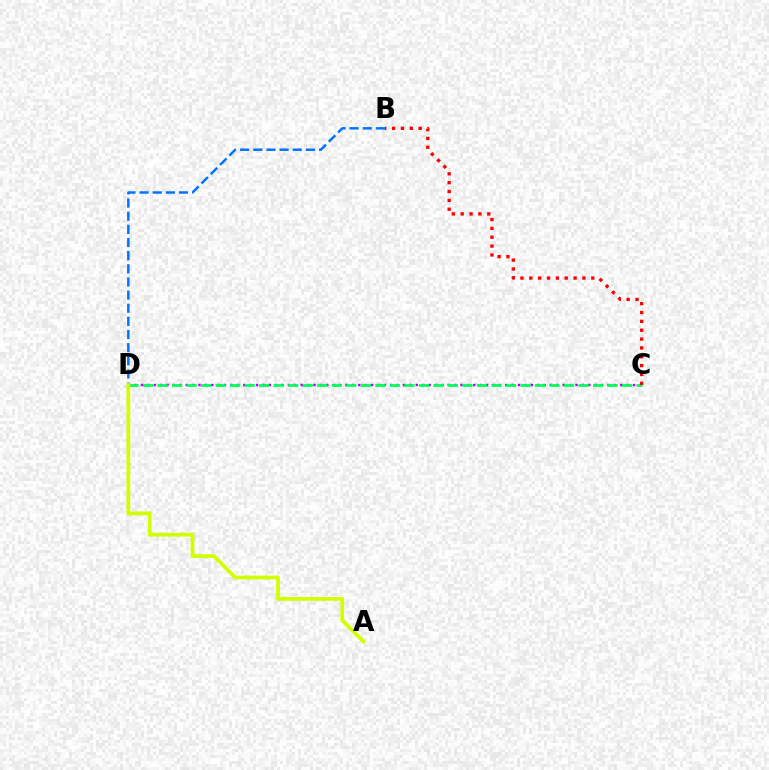{('C', 'D'): [{'color': '#b900ff', 'line_style': 'dotted', 'thickness': 1.74}, {'color': '#00ff5c', 'line_style': 'dashed', 'thickness': 1.97}], ('B', 'C'): [{'color': '#ff0000', 'line_style': 'dotted', 'thickness': 2.41}], ('B', 'D'): [{'color': '#0074ff', 'line_style': 'dashed', 'thickness': 1.79}], ('A', 'D'): [{'color': '#d1ff00', 'line_style': 'solid', 'thickness': 2.71}]}